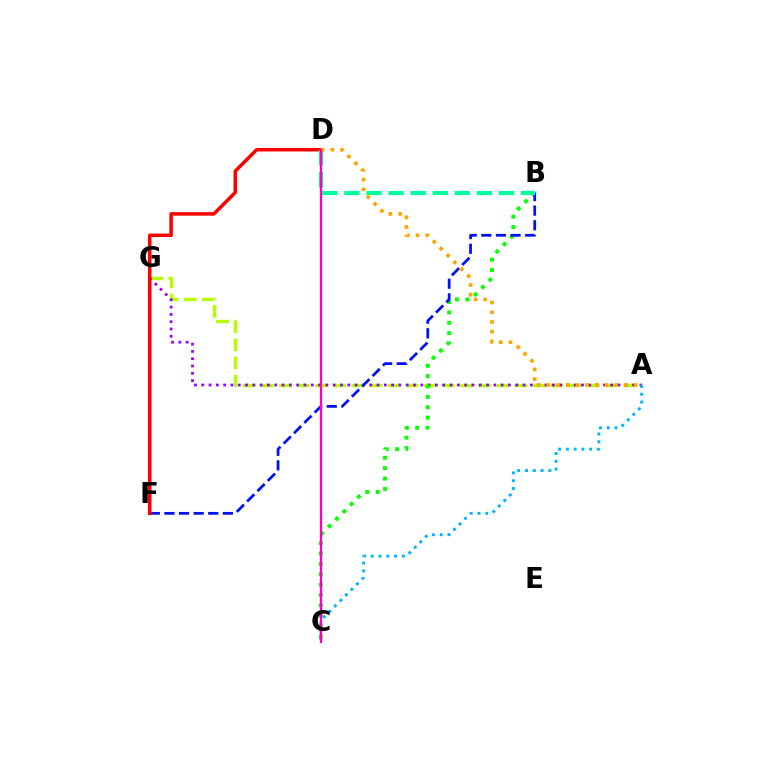{('A', 'G'): [{'color': '#b3ff00', 'line_style': 'dashed', 'thickness': 2.46}, {'color': '#9b00ff', 'line_style': 'dotted', 'thickness': 1.98}], ('B', 'C'): [{'color': '#08ff00', 'line_style': 'dotted', 'thickness': 2.82}], ('B', 'F'): [{'color': '#0010ff', 'line_style': 'dashed', 'thickness': 1.98}], ('D', 'F'): [{'color': '#ff0000', 'line_style': 'solid', 'thickness': 2.54}], ('A', 'C'): [{'color': '#00b5ff', 'line_style': 'dotted', 'thickness': 2.11}], ('B', 'D'): [{'color': '#00ff9d', 'line_style': 'dashed', 'thickness': 3.0}], ('A', 'D'): [{'color': '#ffa500', 'line_style': 'dotted', 'thickness': 2.64}], ('C', 'D'): [{'color': '#ff00bd', 'line_style': 'solid', 'thickness': 1.65}]}